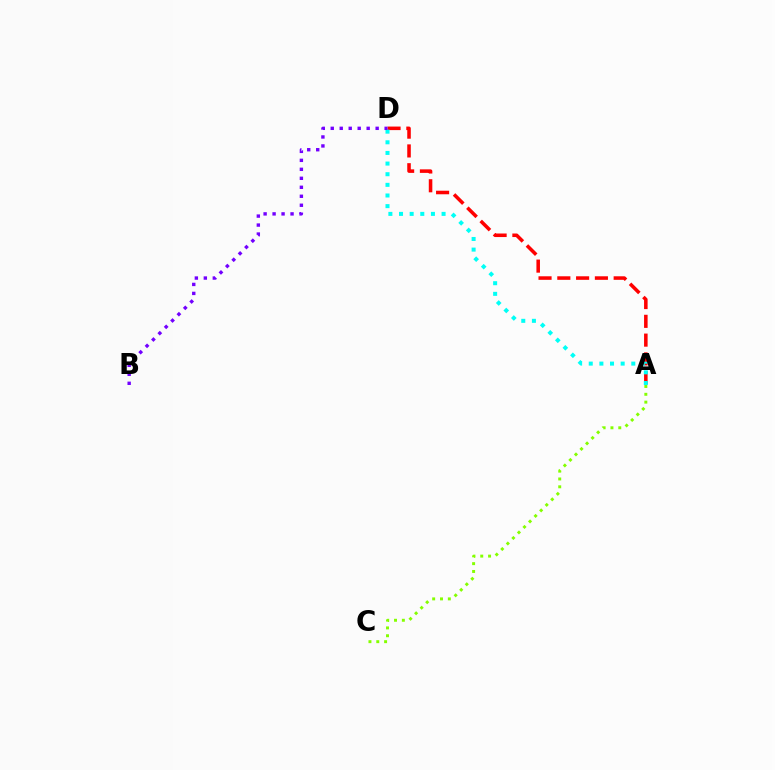{('A', 'C'): [{'color': '#84ff00', 'line_style': 'dotted', 'thickness': 2.13}], ('A', 'D'): [{'color': '#ff0000', 'line_style': 'dashed', 'thickness': 2.55}, {'color': '#00fff6', 'line_style': 'dotted', 'thickness': 2.89}], ('B', 'D'): [{'color': '#7200ff', 'line_style': 'dotted', 'thickness': 2.44}]}